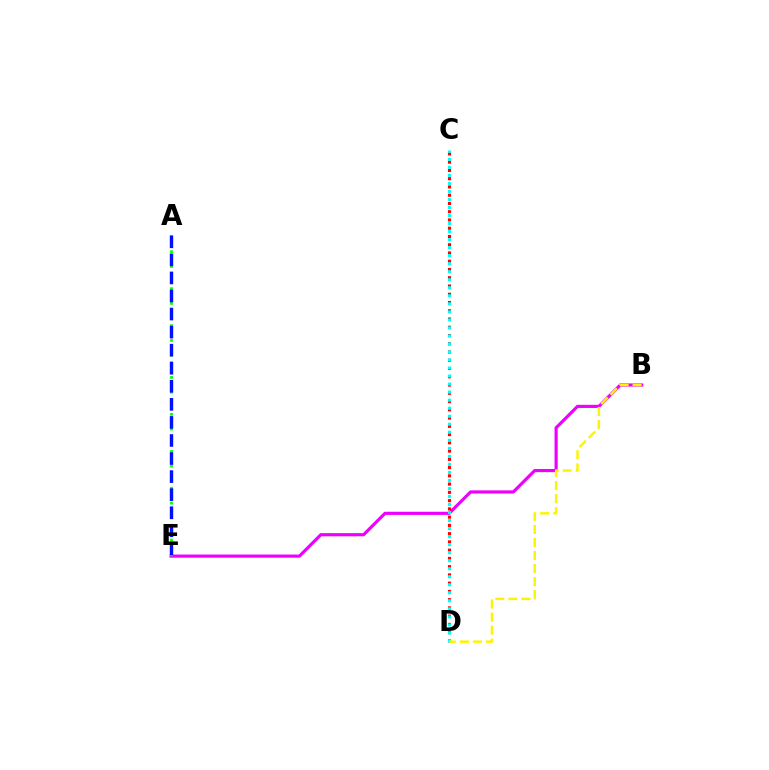{('B', 'E'): [{'color': '#ee00ff', 'line_style': 'solid', 'thickness': 2.28}], ('C', 'D'): [{'color': '#ff0000', 'line_style': 'dotted', 'thickness': 2.24}, {'color': '#00fff6', 'line_style': 'dotted', 'thickness': 2.18}], ('A', 'E'): [{'color': '#08ff00', 'line_style': 'dotted', 'thickness': 2.01}, {'color': '#0010ff', 'line_style': 'dashed', 'thickness': 2.45}], ('B', 'D'): [{'color': '#fcf500', 'line_style': 'dashed', 'thickness': 1.77}]}